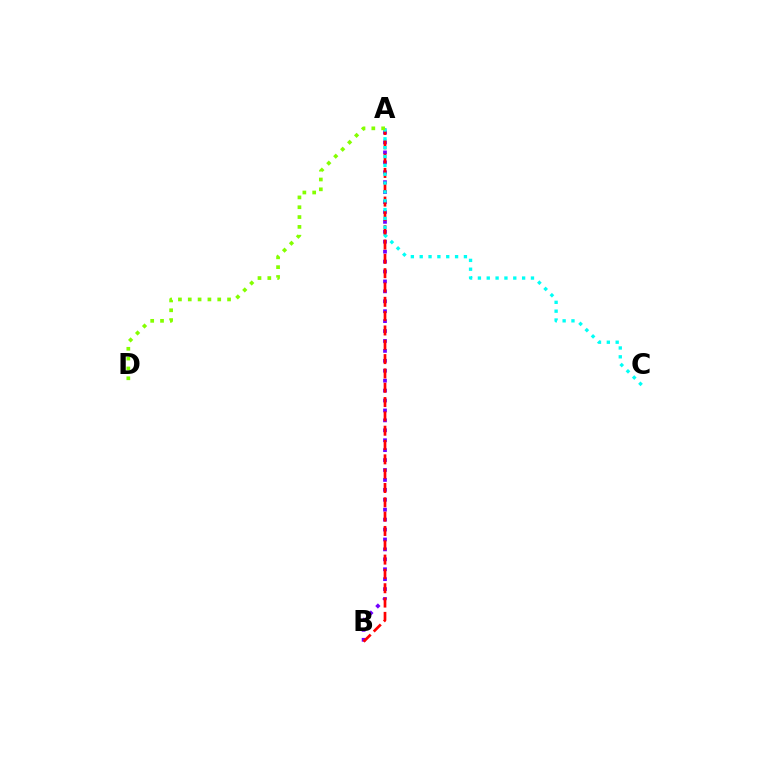{('A', 'B'): [{'color': '#7200ff', 'line_style': 'dotted', 'thickness': 2.7}, {'color': '#ff0000', 'line_style': 'dashed', 'thickness': 1.95}], ('A', 'C'): [{'color': '#00fff6', 'line_style': 'dotted', 'thickness': 2.4}], ('A', 'D'): [{'color': '#84ff00', 'line_style': 'dotted', 'thickness': 2.67}]}